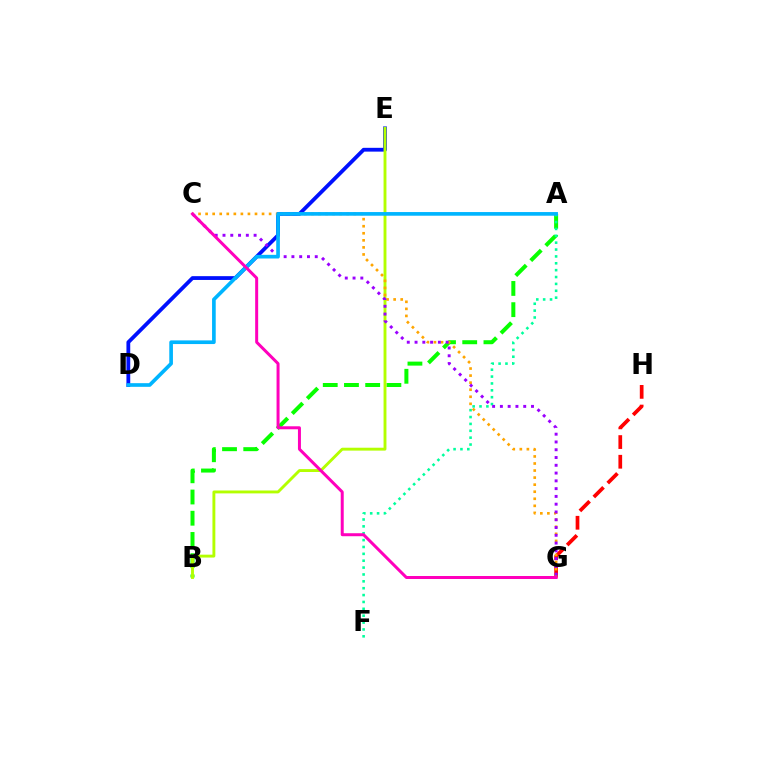{('A', 'B'): [{'color': '#08ff00', 'line_style': 'dashed', 'thickness': 2.88}], ('A', 'F'): [{'color': '#00ff9d', 'line_style': 'dotted', 'thickness': 1.87}], ('D', 'E'): [{'color': '#0010ff', 'line_style': 'solid', 'thickness': 2.73}], ('G', 'H'): [{'color': '#ff0000', 'line_style': 'dashed', 'thickness': 2.67}], ('B', 'E'): [{'color': '#b3ff00', 'line_style': 'solid', 'thickness': 2.08}], ('C', 'G'): [{'color': '#ffa500', 'line_style': 'dotted', 'thickness': 1.92}, {'color': '#9b00ff', 'line_style': 'dotted', 'thickness': 2.11}, {'color': '#ff00bd', 'line_style': 'solid', 'thickness': 2.16}], ('A', 'D'): [{'color': '#00b5ff', 'line_style': 'solid', 'thickness': 2.64}]}